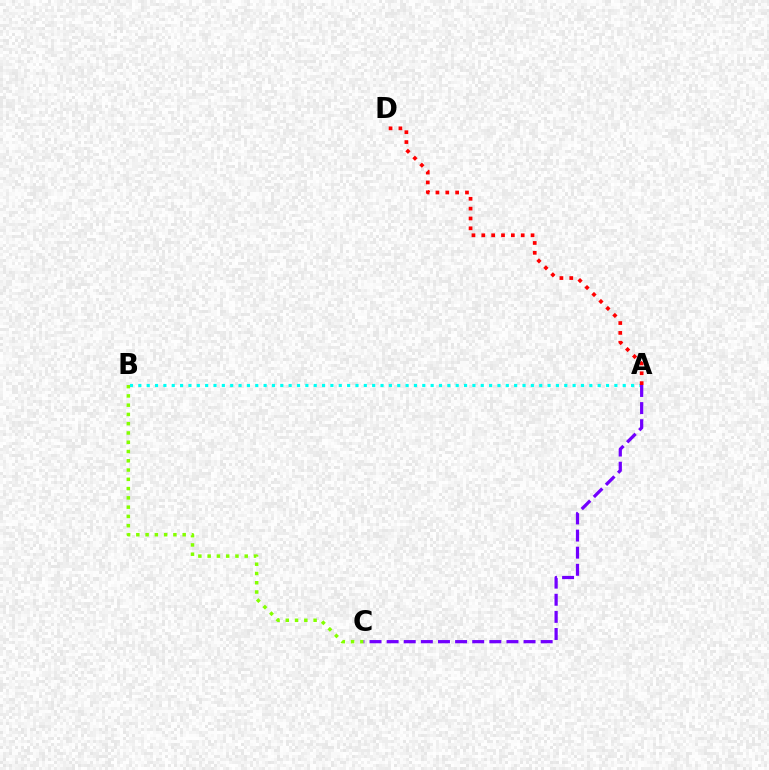{('A', 'B'): [{'color': '#00fff6', 'line_style': 'dotted', 'thickness': 2.27}], ('A', 'D'): [{'color': '#ff0000', 'line_style': 'dotted', 'thickness': 2.68}], ('B', 'C'): [{'color': '#84ff00', 'line_style': 'dotted', 'thickness': 2.52}], ('A', 'C'): [{'color': '#7200ff', 'line_style': 'dashed', 'thickness': 2.33}]}